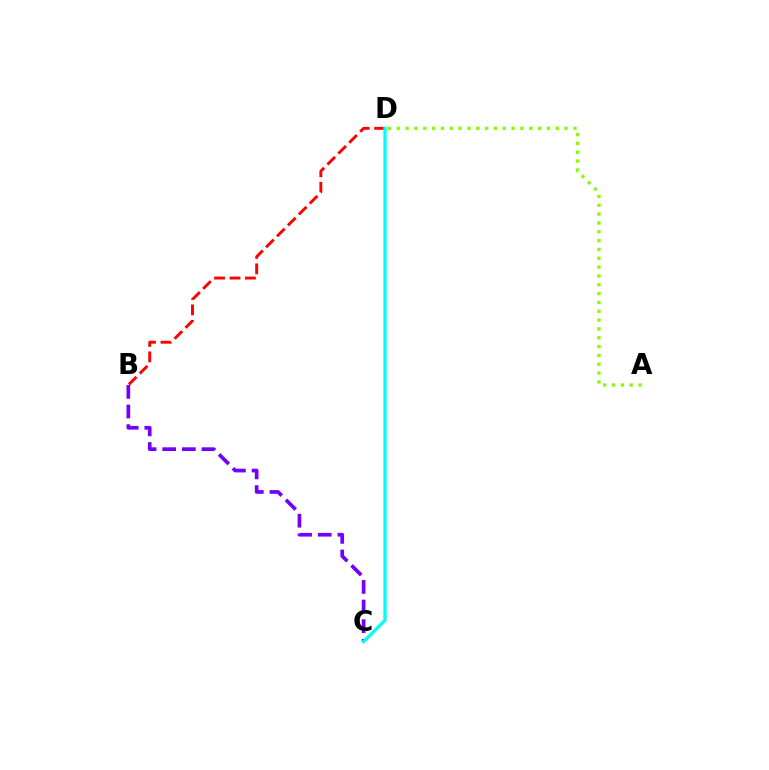{('B', 'D'): [{'color': '#ff0000', 'line_style': 'dashed', 'thickness': 2.1}], ('B', 'C'): [{'color': '#7200ff', 'line_style': 'dashed', 'thickness': 2.67}], ('A', 'D'): [{'color': '#84ff00', 'line_style': 'dotted', 'thickness': 2.4}], ('C', 'D'): [{'color': '#00fff6', 'line_style': 'solid', 'thickness': 2.39}]}